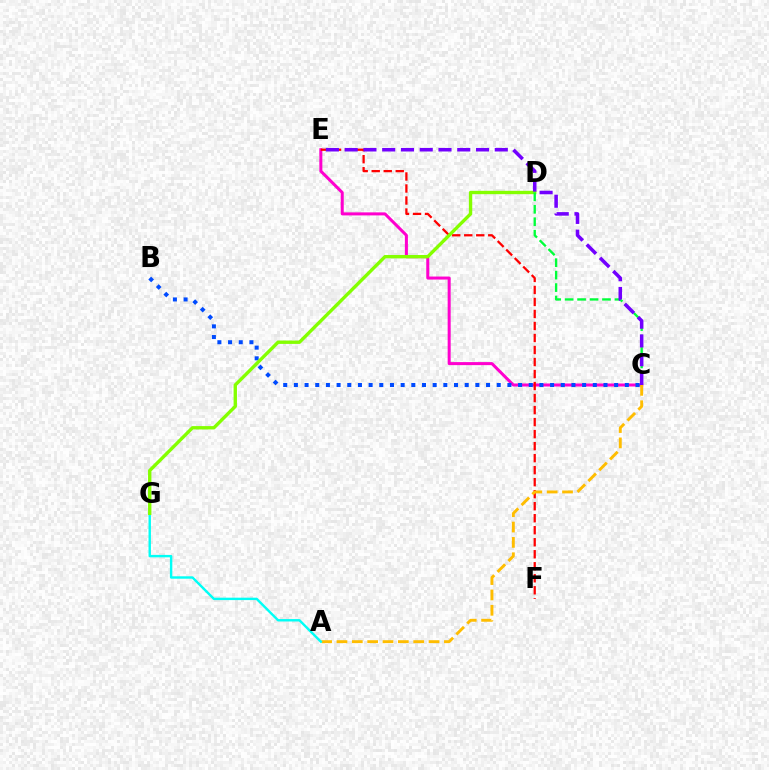{('C', 'E'): [{'color': '#ff00cf', 'line_style': 'solid', 'thickness': 2.18}, {'color': '#7200ff', 'line_style': 'dashed', 'thickness': 2.55}], ('E', 'F'): [{'color': '#ff0000', 'line_style': 'dashed', 'thickness': 1.63}], ('A', 'C'): [{'color': '#ffbd00', 'line_style': 'dashed', 'thickness': 2.09}], ('B', 'C'): [{'color': '#004bff', 'line_style': 'dotted', 'thickness': 2.9}], ('A', 'G'): [{'color': '#00fff6', 'line_style': 'solid', 'thickness': 1.74}], ('D', 'G'): [{'color': '#84ff00', 'line_style': 'solid', 'thickness': 2.42}], ('C', 'D'): [{'color': '#00ff39', 'line_style': 'dashed', 'thickness': 1.69}]}